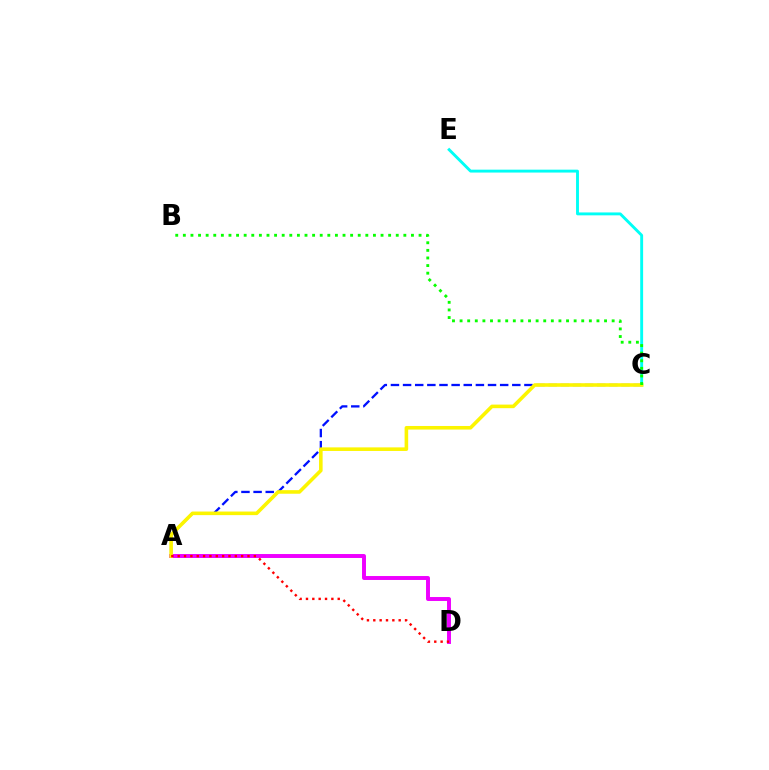{('A', 'C'): [{'color': '#0010ff', 'line_style': 'dashed', 'thickness': 1.65}, {'color': '#fcf500', 'line_style': 'solid', 'thickness': 2.58}], ('C', 'E'): [{'color': '#00fff6', 'line_style': 'solid', 'thickness': 2.08}], ('A', 'D'): [{'color': '#ee00ff', 'line_style': 'solid', 'thickness': 2.83}, {'color': '#ff0000', 'line_style': 'dotted', 'thickness': 1.72}], ('B', 'C'): [{'color': '#08ff00', 'line_style': 'dotted', 'thickness': 2.07}]}